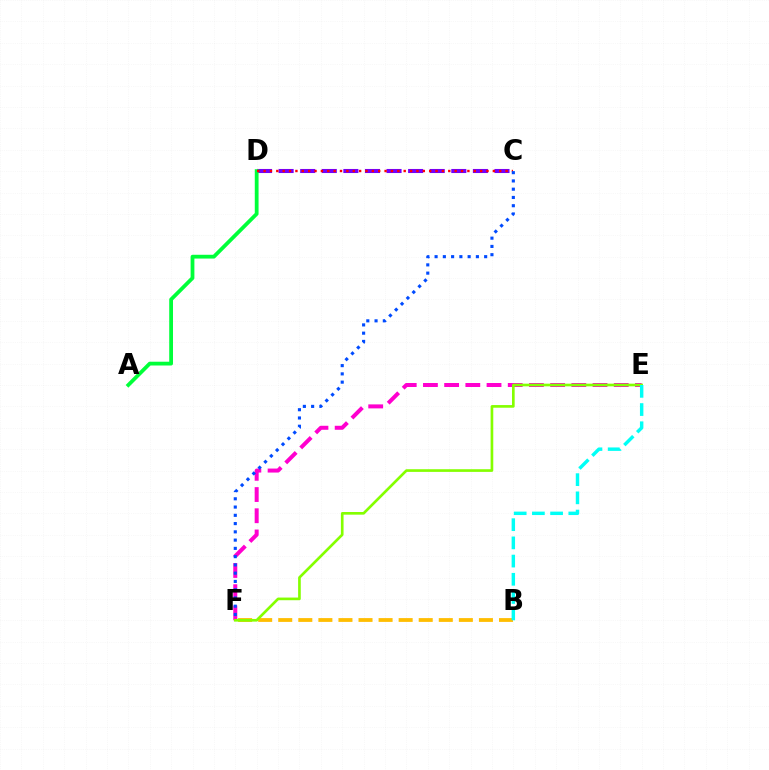{('B', 'F'): [{'color': '#ffbd00', 'line_style': 'dashed', 'thickness': 2.73}], ('E', 'F'): [{'color': '#ff00cf', 'line_style': 'dashed', 'thickness': 2.88}, {'color': '#84ff00', 'line_style': 'solid', 'thickness': 1.92}], ('C', 'D'): [{'color': '#7200ff', 'line_style': 'dashed', 'thickness': 2.93}, {'color': '#ff0000', 'line_style': 'dotted', 'thickness': 1.73}], ('A', 'D'): [{'color': '#00ff39', 'line_style': 'solid', 'thickness': 2.72}], ('C', 'F'): [{'color': '#004bff', 'line_style': 'dotted', 'thickness': 2.24}], ('B', 'E'): [{'color': '#00fff6', 'line_style': 'dashed', 'thickness': 2.47}]}